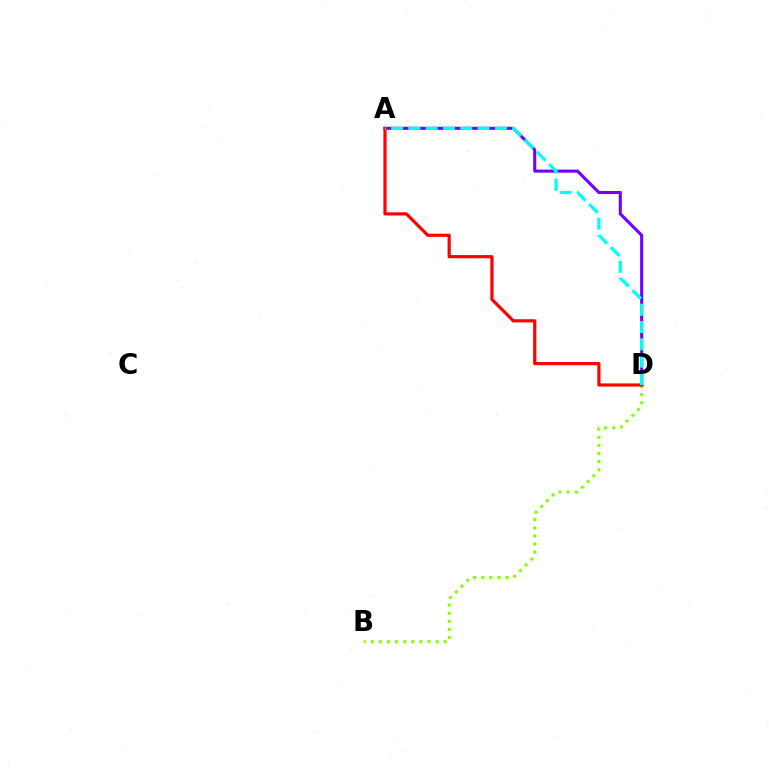{('A', 'D'): [{'color': '#7200ff', 'line_style': 'solid', 'thickness': 2.2}, {'color': '#ff0000', 'line_style': 'solid', 'thickness': 2.28}, {'color': '#00fff6', 'line_style': 'dashed', 'thickness': 2.35}], ('B', 'D'): [{'color': '#84ff00', 'line_style': 'dotted', 'thickness': 2.2}]}